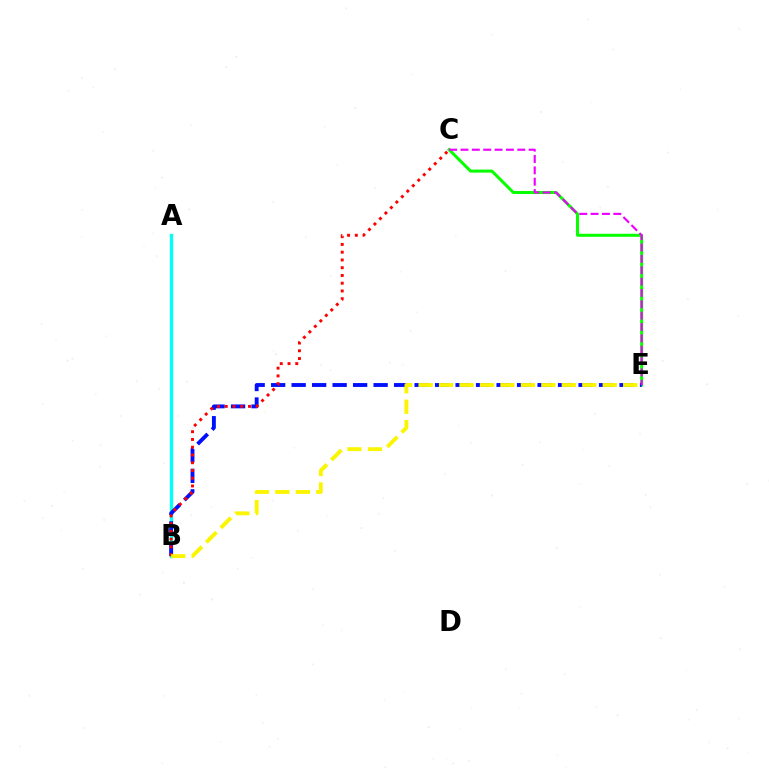{('C', 'E'): [{'color': '#08ff00', 'line_style': 'solid', 'thickness': 2.17}, {'color': '#ee00ff', 'line_style': 'dashed', 'thickness': 1.54}], ('A', 'B'): [{'color': '#00fff6', 'line_style': 'solid', 'thickness': 2.4}], ('B', 'E'): [{'color': '#0010ff', 'line_style': 'dashed', 'thickness': 2.78}, {'color': '#fcf500', 'line_style': 'dashed', 'thickness': 2.78}], ('B', 'C'): [{'color': '#ff0000', 'line_style': 'dotted', 'thickness': 2.11}]}